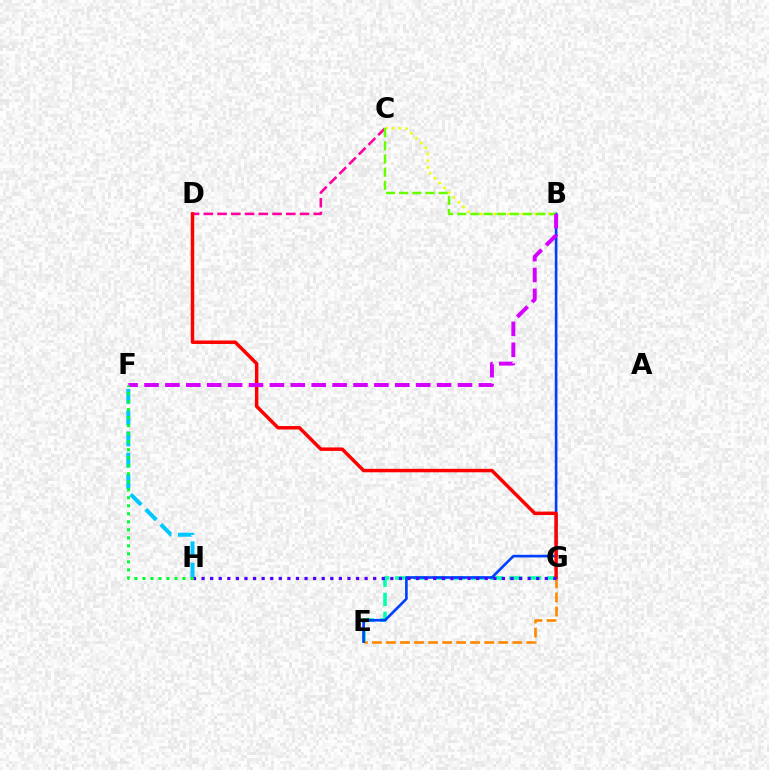{('E', 'G'): [{'color': '#00ffaf', 'line_style': 'dashed', 'thickness': 2.58}, {'color': '#ff8800', 'line_style': 'dashed', 'thickness': 1.91}], ('B', 'C'): [{'color': '#eeff00', 'line_style': 'dotted', 'thickness': 1.85}, {'color': '#66ff00', 'line_style': 'dashed', 'thickness': 1.79}], ('C', 'D'): [{'color': '#ff00a0', 'line_style': 'dashed', 'thickness': 1.87}], ('F', 'H'): [{'color': '#00c7ff', 'line_style': 'dashed', 'thickness': 2.89}, {'color': '#00ff27', 'line_style': 'dotted', 'thickness': 2.18}], ('B', 'E'): [{'color': '#003fff', 'line_style': 'solid', 'thickness': 1.9}], ('D', 'G'): [{'color': '#ff0000', 'line_style': 'solid', 'thickness': 2.5}], ('G', 'H'): [{'color': '#4f00ff', 'line_style': 'dotted', 'thickness': 2.33}], ('B', 'F'): [{'color': '#d600ff', 'line_style': 'dashed', 'thickness': 2.84}]}